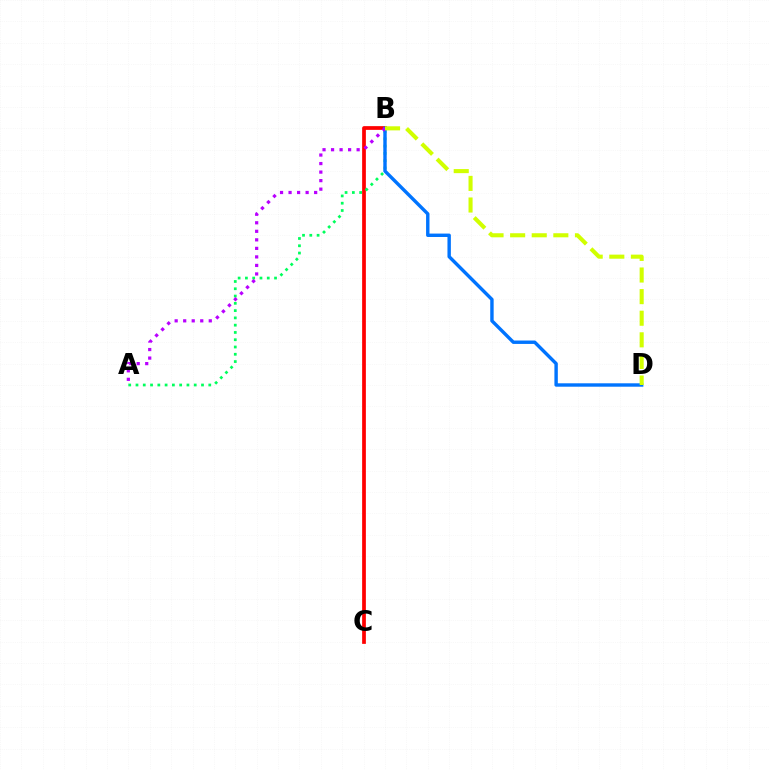{('B', 'C'): [{'color': '#ff0000', 'line_style': 'solid', 'thickness': 2.69}], ('A', 'B'): [{'color': '#00ff5c', 'line_style': 'dotted', 'thickness': 1.98}, {'color': '#b900ff', 'line_style': 'dotted', 'thickness': 2.32}], ('B', 'D'): [{'color': '#0074ff', 'line_style': 'solid', 'thickness': 2.45}, {'color': '#d1ff00', 'line_style': 'dashed', 'thickness': 2.94}]}